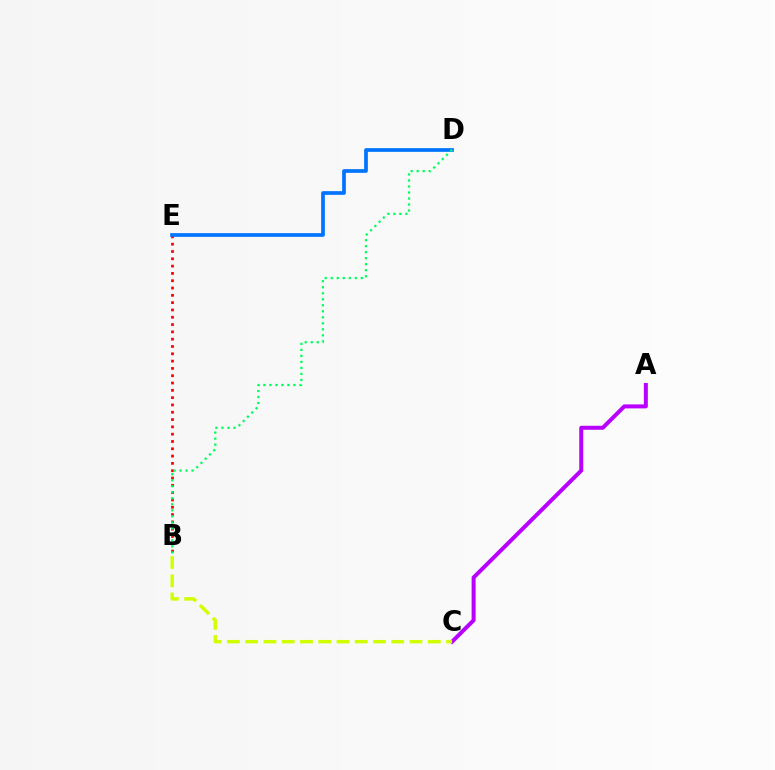{('B', 'E'): [{'color': '#ff0000', 'line_style': 'dotted', 'thickness': 1.99}], ('A', 'C'): [{'color': '#b900ff', 'line_style': 'solid', 'thickness': 2.87}], ('B', 'C'): [{'color': '#d1ff00', 'line_style': 'dashed', 'thickness': 2.48}], ('D', 'E'): [{'color': '#0074ff', 'line_style': 'solid', 'thickness': 2.66}], ('B', 'D'): [{'color': '#00ff5c', 'line_style': 'dotted', 'thickness': 1.63}]}